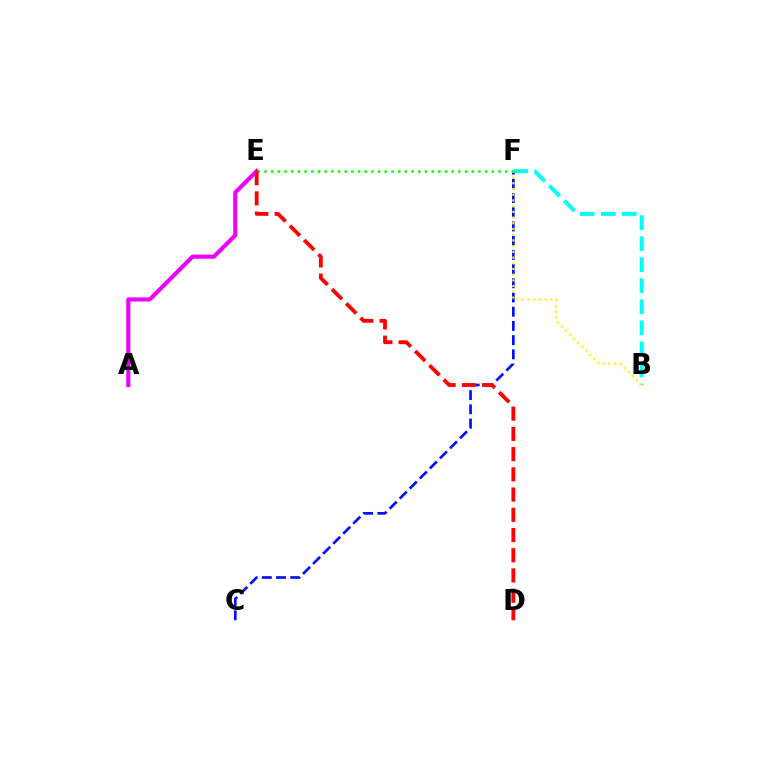{('B', 'F'): [{'color': '#00fff6', 'line_style': 'dashed', 'thickness': 2.86}, {'color': '#fcf500', 'line_style': 'dotted', 'thickness': 1.55}], ('A', 'E'): [{'color': '#ee00ff', 'line_style': 'solid', 'thickness': 2.96}], ('C', 'F'): [{'color': '#0010ff', 'line_style': 'dashed', 'thickness': 1.93}], ('E', 'F'): [{'color': '#08ff00', 'line_style': 'dotted', 'thickness': 1.82}], ('D', 'E'): [{'color': '#ff0000', 'line_style': 'dashed', 'thickness': 2.75}]}